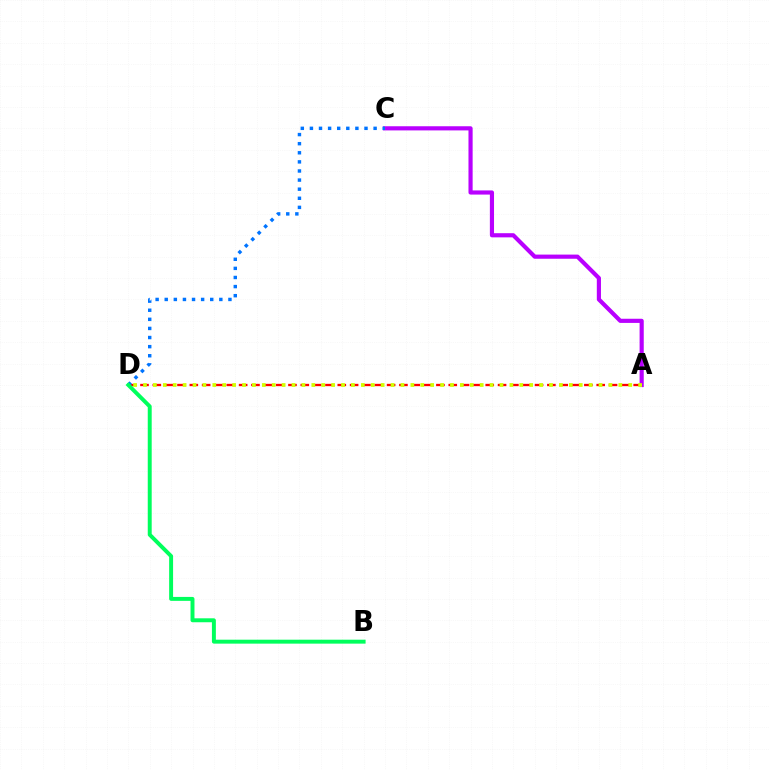{('A', 'C'): [{'color': '#b900ff', 'line_style': 'solid', 'thickness': 2.99}], ('A', 'D'): [{'color': '#ff0000', 'line_style': 'dashed', 'thickness': 1.67}, {'color': '#d1ff00', 'line_style': 'dotted', 'thickness': 2.69}], ('C', 'D'): [{'color': '#0074ff', 'line_style': 'dotted', 'thickness': 2.47}], ('B', 'D'): [{'color': '#00ff5c', 'line_style': 'solid', 'thickness': 2.84}]}